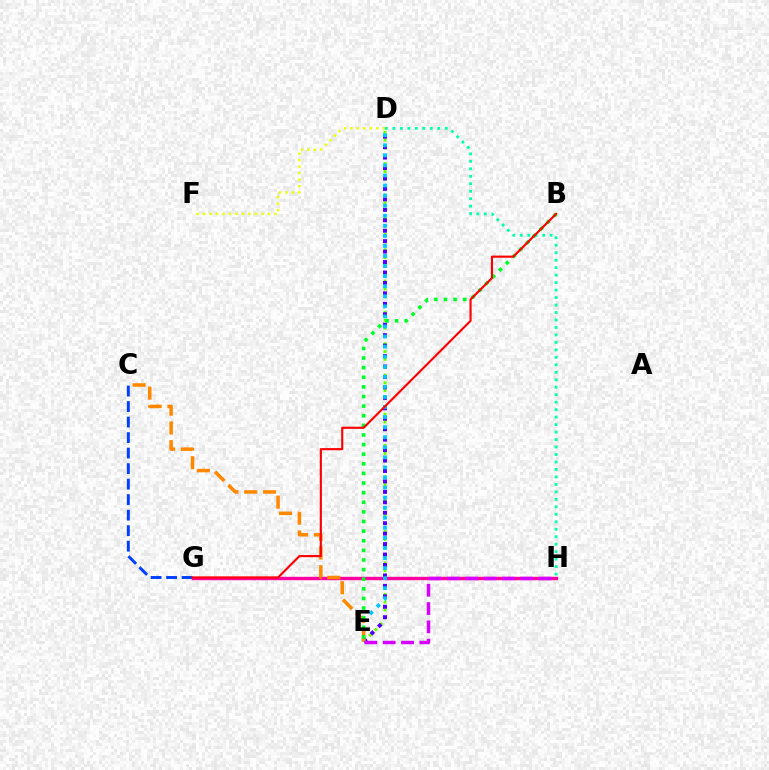{('D', 'E'): [{'color': '#66ff00', 'line_style': 'dotted', 'thickness': 2.13}, {'color': '#4f00ff', 'line_style': 'dotted', 'thickness': 2.84}, {'color': '#00c7ff', 'line_style': 'dotted', 'thickness': 2.74}], ('D', 'F'): [{'color': '#eeff00', 'line_style': 'dotted', 'thickness': 1.76}], ('G', 'H'): [{'color': '#ff00a0', 'line_style': 'solid', 'thickness': 2.44}], ('C', 'G'): [{'color': '#003fff', 'line_style': 'dashed', 'thickness': 2.11}], ('C', 'E'): [{'color': '#ff8800', 'line_style': 'dashed', 'thickness': 2.54}], ('E', 'H'): [{'color': '#d600ff', 'line_style': 'dashed', 'thickness': 2.49}], ('B', 'E'): [{'color': '#00ff27', 'line_style': 'dotted', 'thickness': 2.61}], ('D', 'H'): [{'color': '#00ffaf', 'line_style': 'dotted', 'thickness': 2.03}], ('B', 'G'): [{'color': '#ff0000', 'line_style': 'solid', 'thickness': 1.54}]}